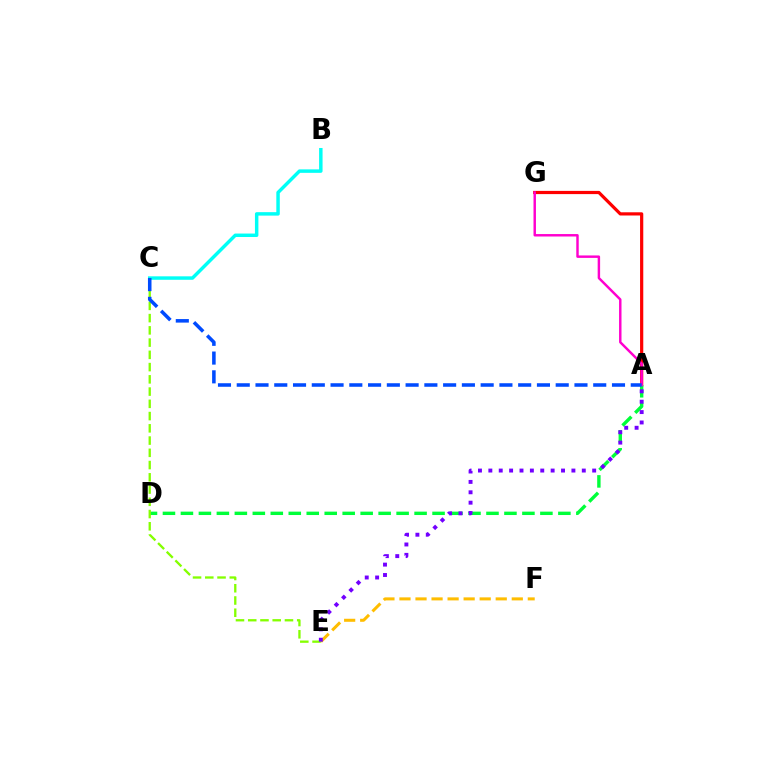{('A', 'G'): [{'color': '#ff0000', 'line_style': 'solid', 'thickness': 2.31}, {'color': '#ff00cf', 'line_style': 'solid', 'thickness': 1.76}], ('E', 'F'): [{'color': '#ffbd00', 'line_style': 'dashed', 'thickness': 2.18}], ('A', 'D'): [{'color': '#00ff39', 'line_style': 'dashed', 'thickness': 2.44}], ('B', 'C'): [{'color': '#00fff6', 'line_style': 'solid', 'thickness': 2.49}], ('C', 'E'): [{'color': '#84ff00', 'line_style': 'dashed', 'thickness': 1.66}], ('A', 'E'): [{'color': '#7200ff', 'line_style': 'dotted', 'thickness': 2.82}], ('A', 'C'): [{'color': '#004bff', 'line_style': 'dashed', 'thickness': 2.55}]}